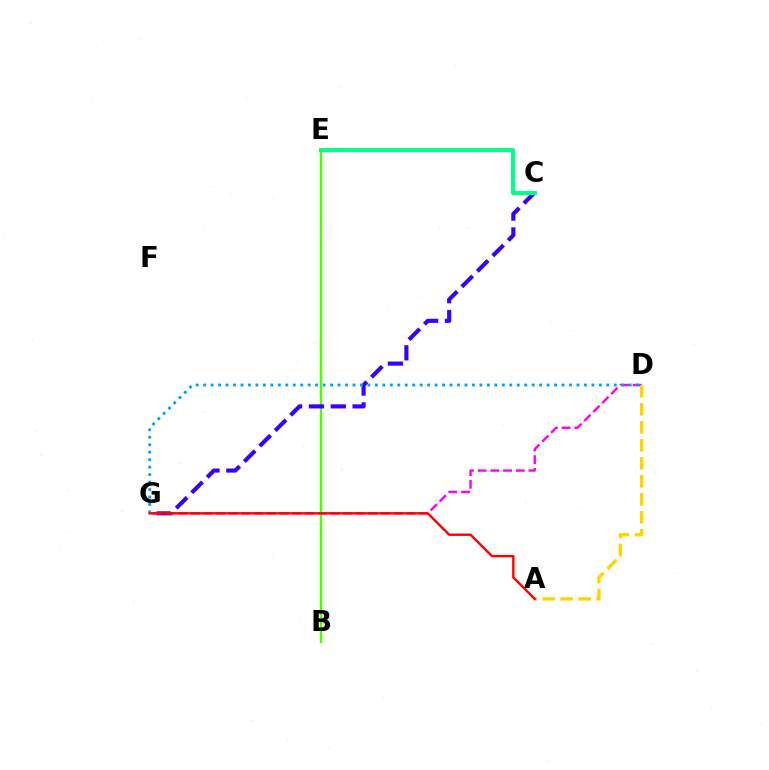{('B', 'E'): [{'color': '#4fff00', 'line_style': 'solid', 'thickness': 1.74}], ('C', 'G'): [{'color': '#3700ff', 'line_style': 'dashed', 'thickness': 2.97}], ('D', 'G'): [{'color': '#ff00ed', 'line_style': 'dashed', 'thickness': 1.72}, {'color': '#009eff', 'line_style': 'dotted', 'thickness': 2.03}], ('A', 'D'): [{'color': '#ffd500', 'line_style': 'dashed', 'thickness': 2.45}], ('A', 'G'): [{'color': '#ff0000', 'line_style': 'solid', 'thickness': 1.72}], ('C', 'E'): [{'color': '#00ff86', 'line_style': 'solid', 'thickness': 2.86}]}